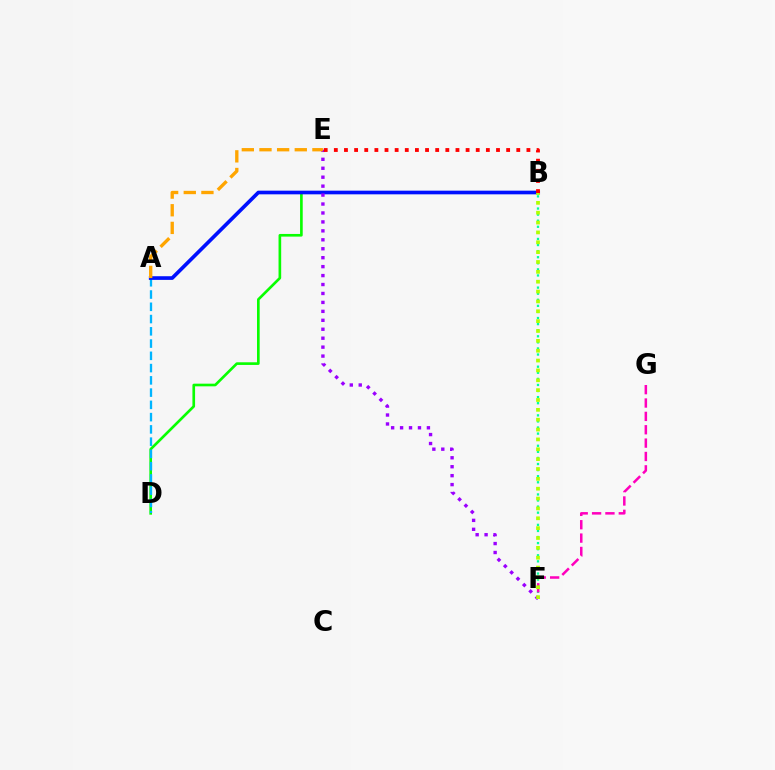{('B', 'F'): [{'color': '#00ff9d', 'line_style': 'dotted', 'thickness': 1.65}, {'color': '#b3ff00', 'line_style': 'dotted', 'thickness': 2.68}], ('B', 'D'): [{'color': '#08ff00', 'line_style': 'solid', 'thickness': 1.91}], ('A', 'D'): [{'color': '#00b5ff', 'line_style': 'dashed', 'thickness': 1.67}], ('A', 'B'): [{'color': '#0010ff', 'line_style': 'solid', 'thickness': 2.64}], ('E', 'F'): [{'color': '#9b00ff', 'line_style': 'dotted', 'thickness': 2.43}], ('B', 'E'): [{'color': '#ff0000', 'line_style': 'dotted', 'thickness': 2.75}], ('A', 'E'): [{'color': '#ffa500', 'line_style': 'dashed', 'thickness': 2.4}], ('F', 'G'): [{'color': '#ff00bd', 'line_style': 'dashed', 'thickness': 1.82}]}